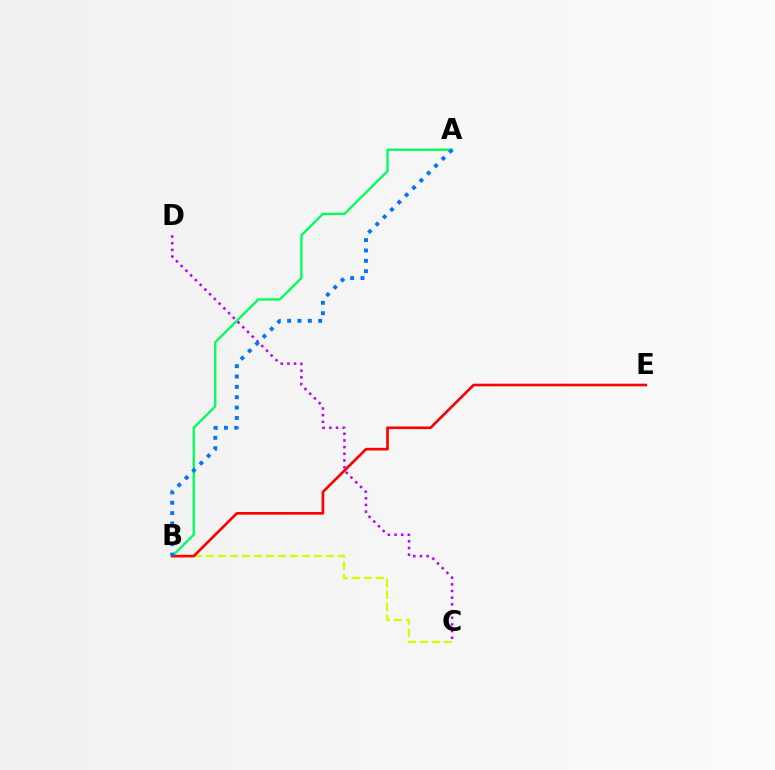{('A', 'B'): [{'color': '#00ff5c', 'line_style': 'solid', 'thickness': 1.69}, {'color': '#0074ff', 'line_style': 'dotted', 'thickness': 2.81}], ('B', 'C'): [{'color': '#d1ff00', 'line_style': 'dashed', 'thickness': 1.63}], ('C', 'D'): [{'color': '#b900ff', 'line_style': 'dotted', 'thickness': 1.82}], ('B', 'E'): [{'color': '#ff0000', 'line_style': 'solid', 'thickness': 1.91}]}